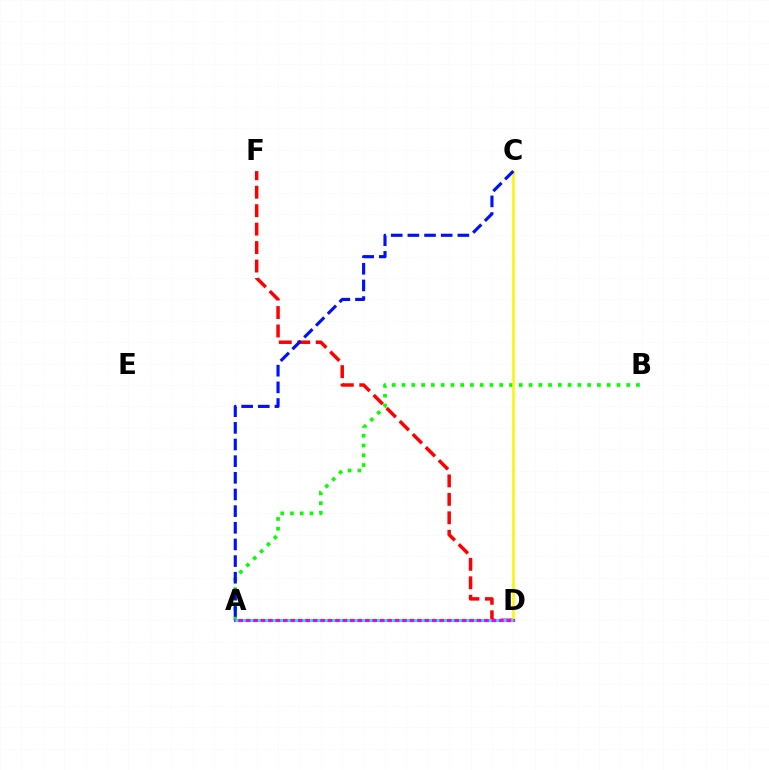{('A', 'B'): [{'color': '#08ff00', 'line_style': 'dotted', 'thickness': 2.65}], ('D', 'F'): [{'color': '#ff0000', 'line_style': 'dashed', 'thickness': 2.51}], ('C', 'D'): [{'color': '#fcf500', 'line_style': 'solid', 'thickness': 1.8}], ('A', 'D'): [{'color': '#ee00ff', 'line_style': 'solid', 'thickness': 2.21}, {'color': '#00fff6', 'line_style': 'dotted', 'thickness': 2.02}], ('A', 'C'): [{'color': '#0010ff', 'line_style': 'dashed', 'thickness': 2.26}]}